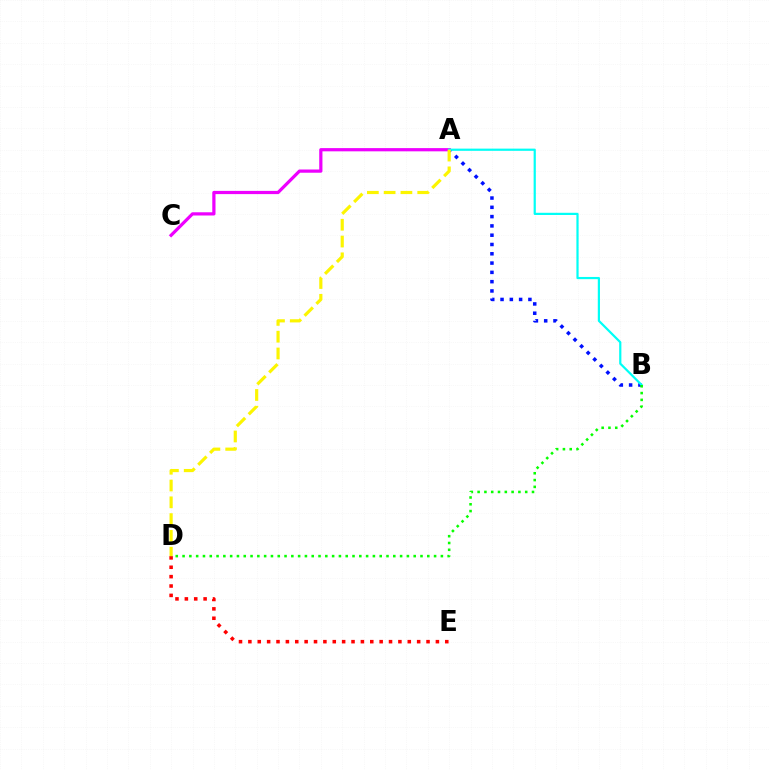{('D', 'E'): [{'color': '#ff0000', 'line_style': 'dotted', 'thickness': 2.55}], ('A', 'B'): [{'color': '#0010ff', 'line_style': 'dotted', 'thickness': 2.52}, {'color': '#00fff6', 'line_style': 'solid', 'thickness': 1.59}], ('A', 'C'): [{'color': '#ee00ff', 'line_style': 'solid', 'thickness': 2.32}], ('B', 'D'): [{'color': '#08ff00', 'line_style': 'dotted', 'thickness': 1.85}], ('A', 'D'): [{'color': '#fcf500', 'line_style': 'dashed', 'thickness': 2.28}]}